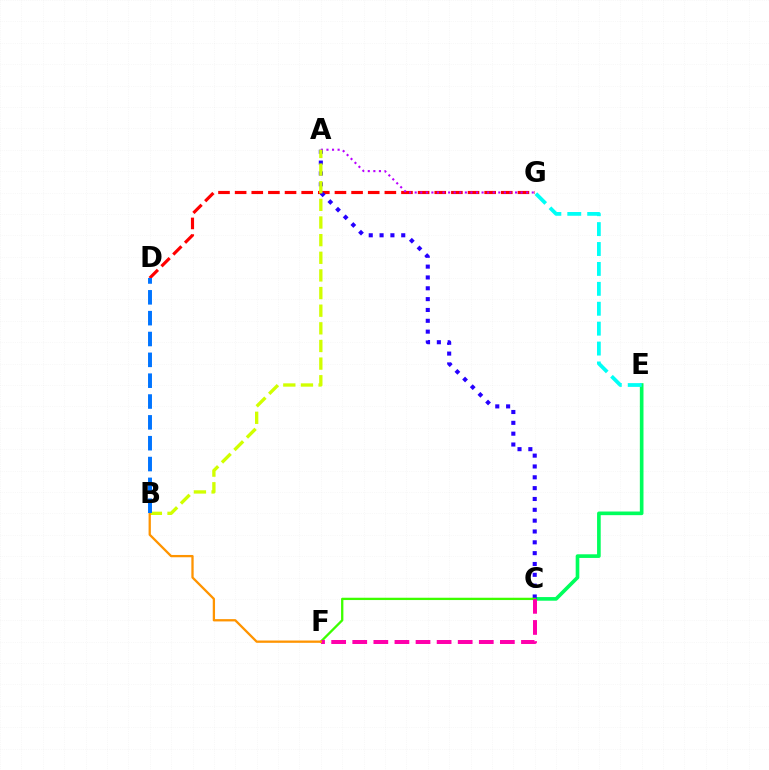{('C', 'E'): [{'color': '#00ff5c', 'line_style': 'solid', 'thickness': 2.62}], ('D', 'G'): [{'color': '#ff0000', 'line_style': 'dashed', 'thickness': 2.26}], ('A', 'C'): [{'color': '#2500ff', 'line_style': 'dotted', 'thickness': 2.94}], ('E', 'G'): [{'color': '#00fff6', 'line_style': 'dashed', 'thickness': 2.7}], ('C', 'F'): [{'color': '#3dff00', 'line_style': 'solid', 'thickness': 1.66}, {'color': '#ff00ac', 'line_style': 'dashed', 'thickness': 2.86}], ('A', 'G'): [{'color': '#b900ff', 'line_style': 'dotted', 'thickness': 1.51}], ('A', 'B'): [{'color': '#d1ff00', 'line_style': 'dashed', 'thickness': 2.4}], ('B', 'F'): [{'color': '#ff9400', 'line_style': 'solid', 'thickness': 1.65}], ('B', 'D'): [{'color': '#0074ff', 'line_style': 'dashed', 'thickness': 2.83}]}